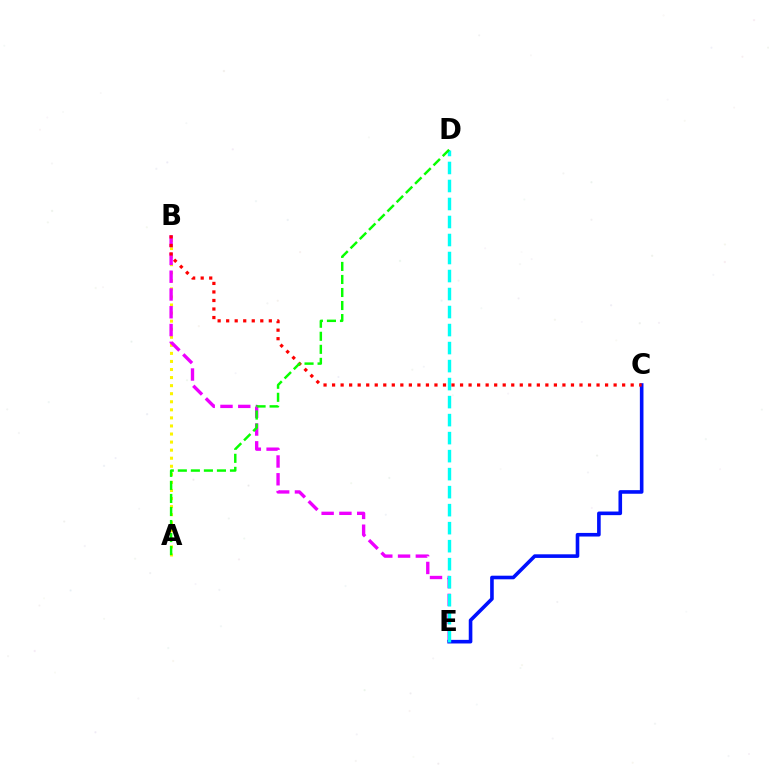{('A', 'B'): [{'color': '#fcf500', 'line_style': 'dotted', 'thickness': 2.19}], ('B', 'E'): [{'color': '#ee00ff', 'line_style': 'dashed', 'thickness': 2.42}], ('C', 'E'): [{'color': '#0010ff', 'line_style': 'solid', 'thickness': 2.6}], ('D', 'E'): [{'color': '#00fff6', 'line_style': 'dashed', 'thickness': 2.45}], ('B', 'C'): [{'color': '#ff0000', 'line_style': 'dotted', 'thickness': 2.32}], ('A', 'D'): [{'color': '#08ff00', 'line_style': 'dashed', 'thickness': 1.77}]}